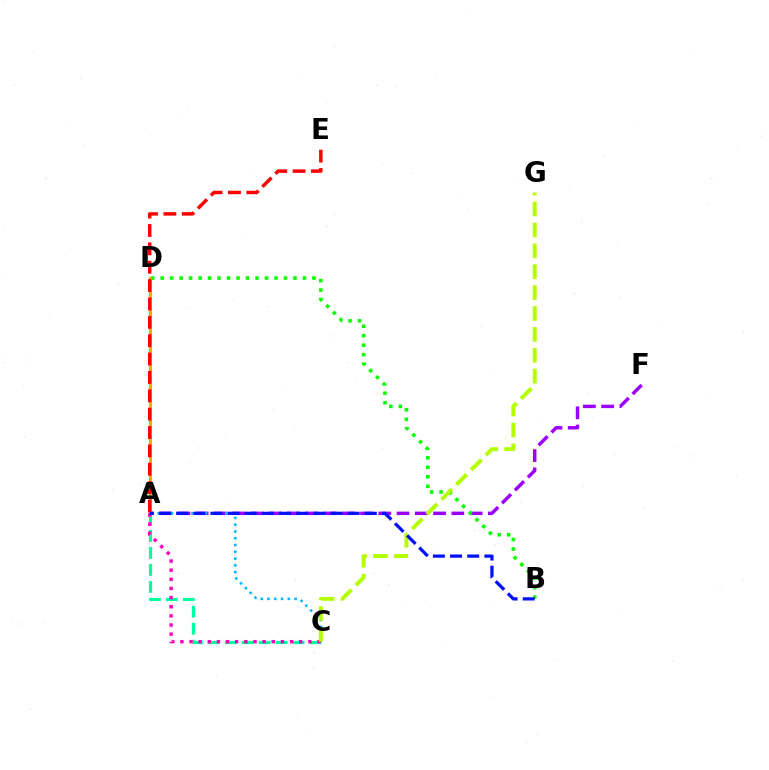{('C', 'D'): [{'color': '#00ff9d', 'line_style': 'dashed', 'thickness': 2.31}], ('A', 'F'): [{'color': '#9b00ff', 'line_style': 'dashed', 'thickness': 2.48}], ('A', 'C'): [{'color': '#00b5ff', 'line_style': 'dotted', 'thickness': 1.84}, {'color': '#ff00bd', 'line_style': 'dotted', 'thickness': 2.48}], ('B', 'D'): [{'color': '#08ff00', 'line_style': 'dotted', 'thickness': 2.58}], ('A', 'D'): [{'color': '#ffa500', 'line_style': 'solid', 'thickness': 2.12}], ('A', 'E'): [{'color': '#ff0000', 'line_style': 'dashed', 'thickness': 2.5}], ('C', 'G'): [{'color': '#b3ff00', 'line_style': 'dashed', 'thickness': 2.84}], ('A', 'B'): [{'color': '#0010ff', 'line_style': 'dashed', 'thickness': 2.33}]}